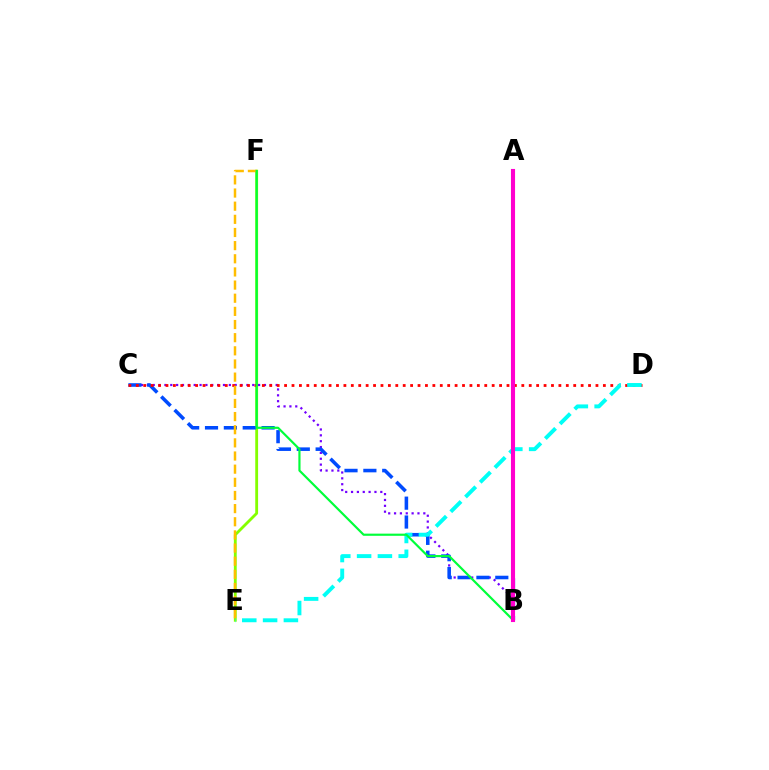{('E', 'F'): [{'color': '#84ff00', 'line_style': 'solid', 'thickness': 2.04}, {'color': '#ffbd00', 'line_style': 'dashed', 'thickness': 1.79}], ('B', 'C'): [{'color': '#7200ff', 'line_style': 'dotted', 'thickness': 1.59}, {'color': '#004bff', 'line_style': 'dashed', 'thickness': 2.56}], ('C', 'D'): [{'color': '#ff0000', 'line_style': 'dotted', 'thickness': 2.01}], ('D', 'E'): [{'color': '#00fff6', 'line_style': 'dashed', 'thickness': 2.83}], ('B', 'F'): [{'color': '#00ff39', 'line_style': 'solid', 'thickness': 1.57}], ('A', 'B'): [{'color': '#ff00cf', 'line_style': 'solid', 'thickness': 2.95}]}